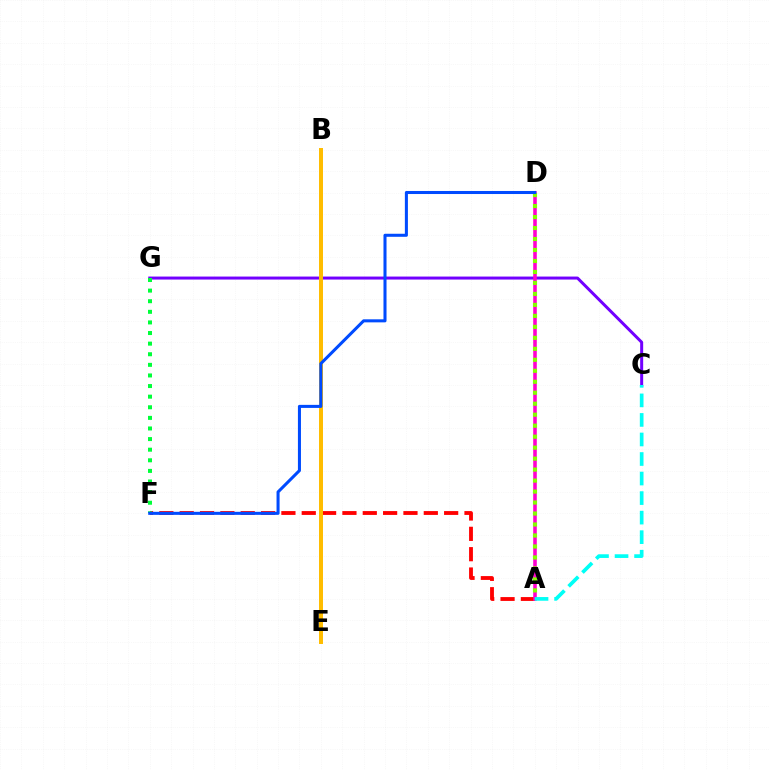{('A', 'F'): [{'color': '#ff0000', 'line_style': 'dashed', 'thickness': 2.76}], ('C', 'G'): [{'color': '#7200ff', 'line_style': 'solid', 'thickness': 2.16}], ('B', 'E'): [{'color': '#ffbd00', 'line_style': 'solid', 'thickness': 2.87}], ('A', 'D'): [{'color': '#ff00cf', 'line_style': 'solid', 'thickness': 2.58}, {'color': '#84ff00', 'line_style': 'dotted', 'thickness': 2.98}], ('F', 'G'): [{'color': '#00ff39', 'line_style': 'dotted', 'thickness': 2.88}], ('A', 'C'): [{'color': '#00fff6', 'line_style': 'dashed', 'thickness': 2.65}], ('D', 'F'): [{'color': '#004bff', 'line_style': 'solid', 'thickness': 2.19}]}